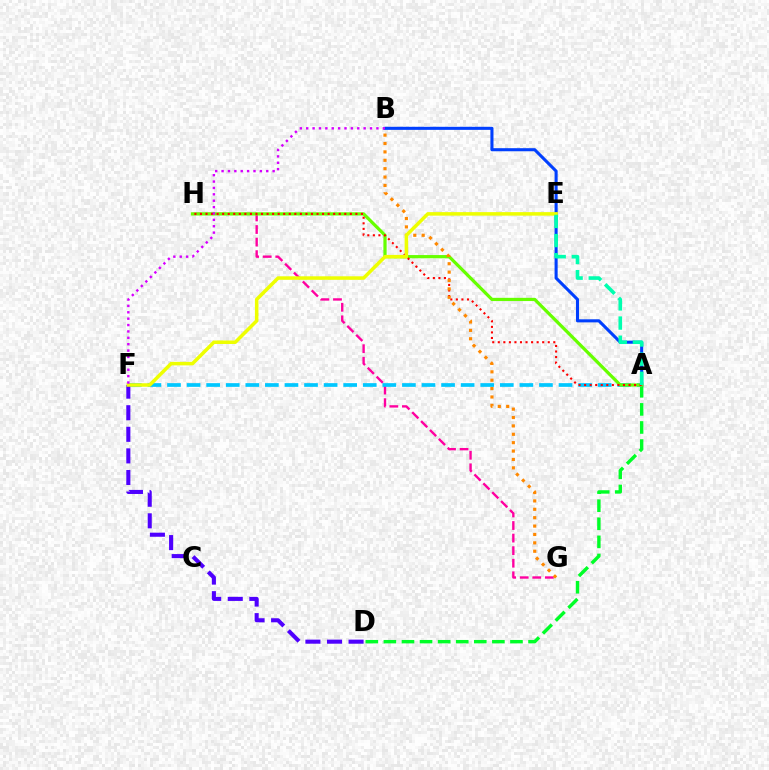{('A', 'D'): [{'color': '#00ff27', 'line_style': 'dashed', 'thickness': 2.46}], ('A', 'B'): [{'color': '#003fff', 'line_style': 'solid', 'thickness': 2.21}], ('G', 'H'): [{'color': '#ff00a0', 'line_style': 'dashed', 'thickness': 1.71}], ('A', 'F'): [{'color': '#00c7ff', 'line_style': 'dashed', 'thickness': 2.66}], ('A', 'H'): [{'color': '#66ff00', 'line_style': 'solid', 'thickness': 2.32}, {'color': '#ff0000', 'line_style': 'dotted', 'thickness': 1.51}], ('D', 'F'): [{'color': '#4f00ff', 'line_style': 'dashed', 'thickness': 2.93}], ('B', 'G'): [{'color': '#ff8800', 'line_style': 'dotted', 'thickness': 2.28}], ('E', 'F'): [{'color': '#eeff00', 'line_style': 'solid', 'thickness': 2.53}], ('B', 'F'): [{'color': '#d600ff', 'line_style': 'dotted', 'thickness': 1.73}], ('A', 'E'): [{'color': '#00ffaf', 'line_style': 'dashed', 'thickness': 2.6}]}